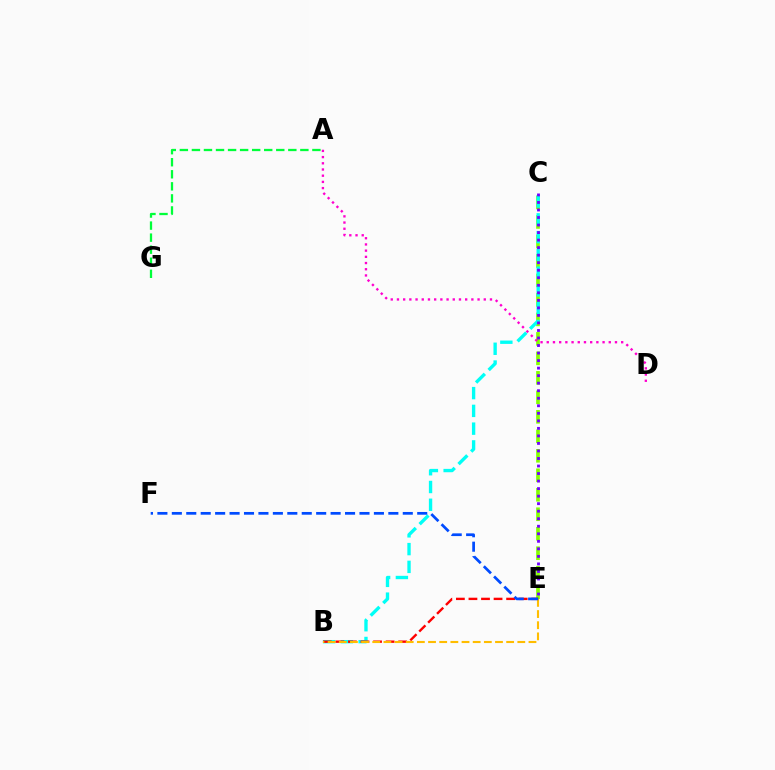{('C', 'E'): [{'color': '#84ff00', 'line_style': 'dashed', 'thickness': 2.65}, {'color': '#7200ff', 'line_style': 'dotted', 'thickness': 2.05}], ('B', 'C'): [{'color': '#00fff6', 'line_style': 'dashed', 'thickness': 2.41}], ('B', 'E'): [{'color': '#ff0000', 'line_style': 'dashed', 'thickness': 1.71}, {'color': '#ffbd00', 'line_style': 'dashed', 'thickness': 1.52}], ('A', 'G'): [{'color': '#00ff39', 'line_style': 'dashed', 'thickness': 1.64}], ('A', 'D'): [{'color': '#ff00cf', 'line_style': 'dotted', 'thickness': 1.68}], ('E', 'F'): [{'color': '#004bff', 'line_style': 'dashed', 'thickness': 1.96}]}